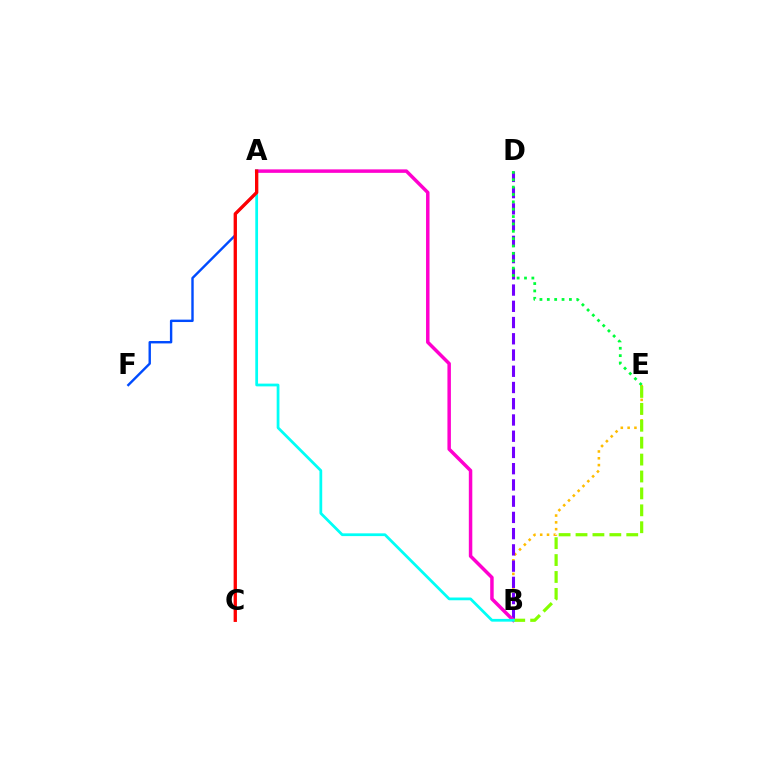{('B', 'E'): [{'color': '#ffbd00', 'line_style': 'dotted', 'thickness': 1.85}, {'color': '#84ff00', 'line_style': 'dashed', 'thickness': 2.3}], ('A', 'F'): [{'color': '#004bff', 'line_style': 'solid', 'thickness': 1.73}], ('B', 'D'): [{'color': '#7200ff', 'line_style': 'dashed', 'thickness': 2.21}], ('D', 'E'): [{'color': '#00ff39', 'line_style': 'dotted', 'thickness': 2.0}], ('A', 'B'): [{'color': '#ff00cf', 'line_style': 'solid', 'thickness': 2.51}, {'color': '#00fff6', 'line_style': 'solid', 'thickness': 1.99}], ('A', 'C'): [{'color': '#ff0000', 'line_style': 'solid', 'thickness': 2.38}]}